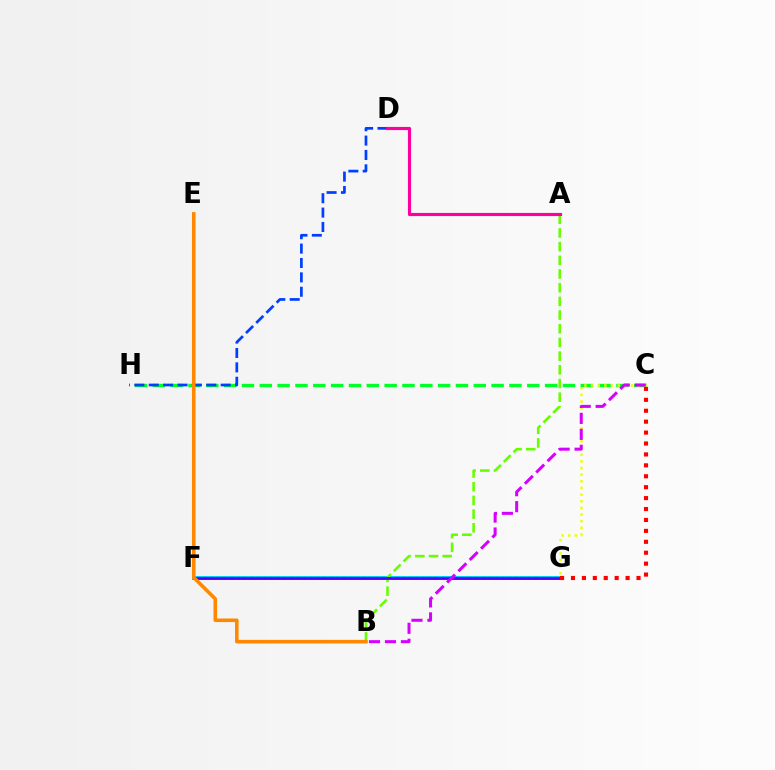{('C', 'H'): [{'color': '#00ff27', 'line_style': 'dashed', 'thickness': 2.42}], ('F', 'G'): [{'color': '#00c7ff', 'line_style': 'solid', 'thickness': 2.88}, {'color': '#00ffaf', 'line_style': 'dotted', 'thickness': 1.8}, {'color': '#4f00ff', 'line_style': 'solid', 'thickness': 1.99}], ('A', 'B'): [{'color': '#66ff00', 'line_style': 'dashed', 'thickness': 1.86}], ('C', 'G'): [{'color': '#eeff00', 'line_style': 'dotted', 'thickness': 1.81}, {'color': '#ff0000', 'line_style': 'dotted', 'thickness': 2.97}], ('D', 'H'): [{'color': '#003fff', 'line_style': 'dashed', 'thickness': 1.95}], ('A', 'D'): [{'color': '#ff00a0', 'line_style': 'solid', 'thickness': 2.27}], ('B', 'C'): [{'color': '#d600ff', 'line_style': 'dashed', 'thickness': 2.17}], ('B', 'E'): [{'color': '#ff8800', 'line_style': 'solid', 'thickness': 2.57}]}